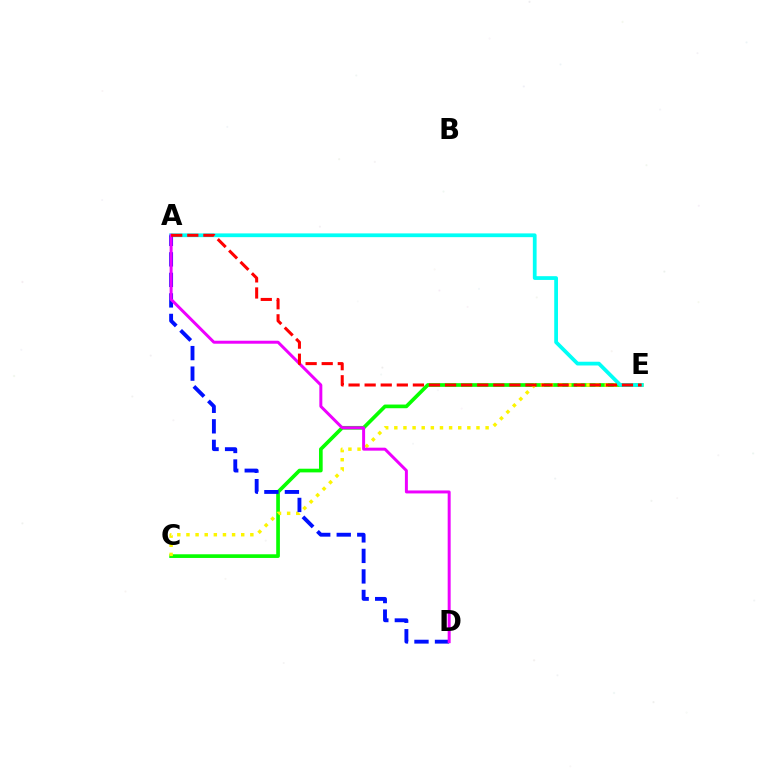{('C', 'E'): [{'color': '#08ff00', 'line_style': 'solid', 'thickness': 2.65}, {'color': '#fcf500', 'line_style': 'dotted', 'thickness': 2.48}], ('A', 'E'): [{'color': '#00fff6', 'line_style': 'solid', 'thickness': 2.71}, {'color': '#ff0000', 'line_style': 'dashed', 'thickness': 2.18}], ('A', 'D'): [{'color': '#0010ff', 'line_style': 'dashed', 'thickness': 2.79}, {'color': '#ee00ff', 'line_style': 'solid', 'thickness': 2.14}]}